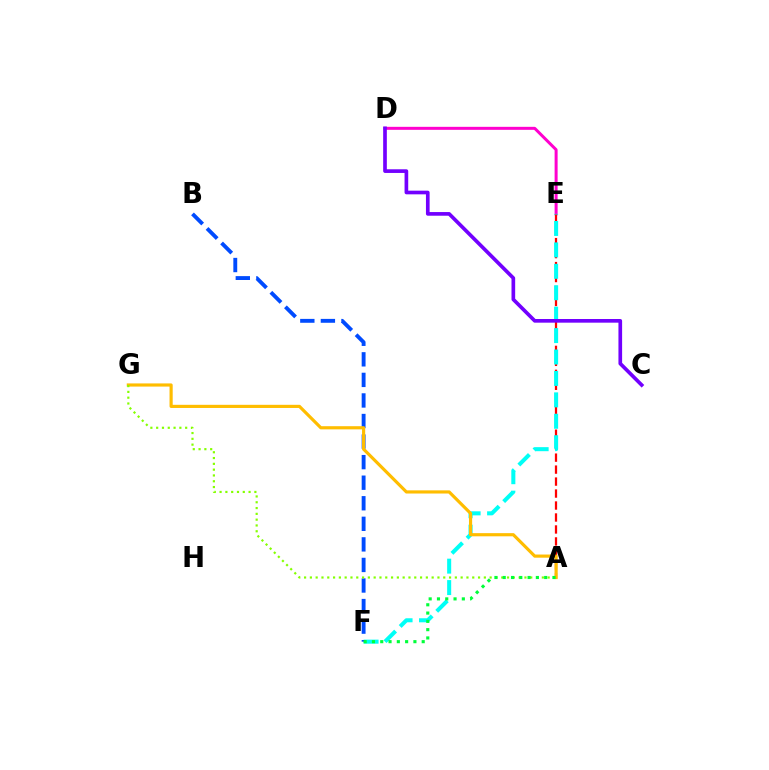{('D', 'E'): [{'color': '#ff00cf', 'line_style': 'solid', 'thickness': 2.16}], ('A', 'E'): [{'color': '#ff0000', 'line_style': 'dashed', 'thickness': 1.63}], ('E', 'F'): [{'color': '#00fff6', 'line_style': 'dashed', 'thickness': 2.91}], ('B', 'F'): [{'color': '#004bff', 'line_style': 'dashed', 'thickness': 2.79}], ('C', 'D'): [{'color': '#7200ff', 'line_style': 'solid', 'thickness': 2.64}], ('A', 'G'): [{'color': '#ffbd00', 'line_style': 'solid', 'thickness': 2.28}, {'color': '#84ff00', 'line_style': 'dotted', 'thickness': 1.58}], ('A', 'F'): [{'color': '#00ff39', 'line_style': 'dotted', 'thickness': 2.25}]}